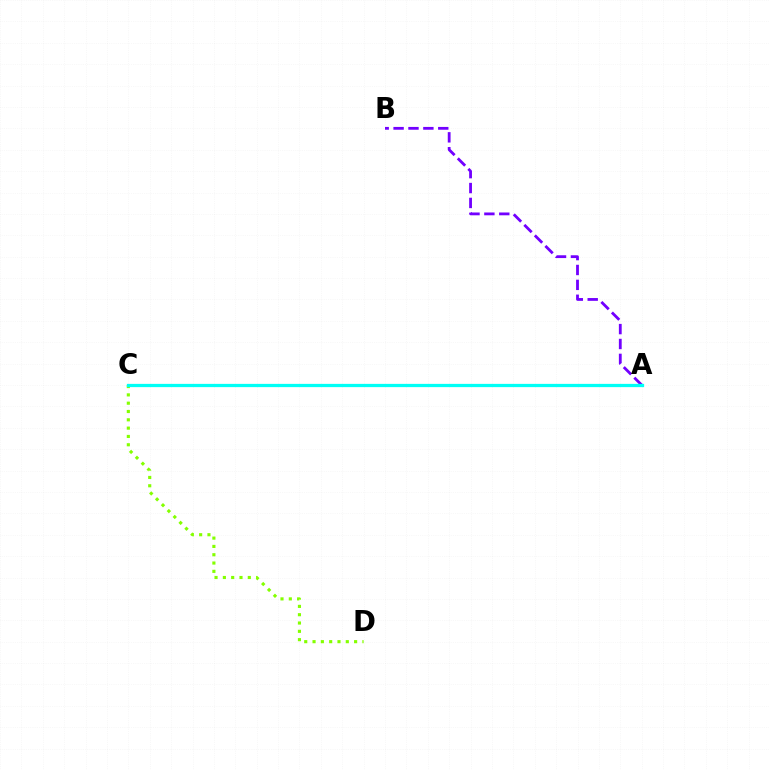{('A', 'C'): [{'color': '#ff0000', 'line_style': 'solid', 'thickness': 1.85}, {'color': '#00fff6', 'line_style': 'solid', 'thickness': 2.35}], ('C', 'D'): [{'color': '#84ff00', 'line_style': 'dotted', 'thickness': 2.26}], ('A', 'B'): [{'color': '#7200ff', 'line_style': 'dashed', 'thickness': 2.02}]}